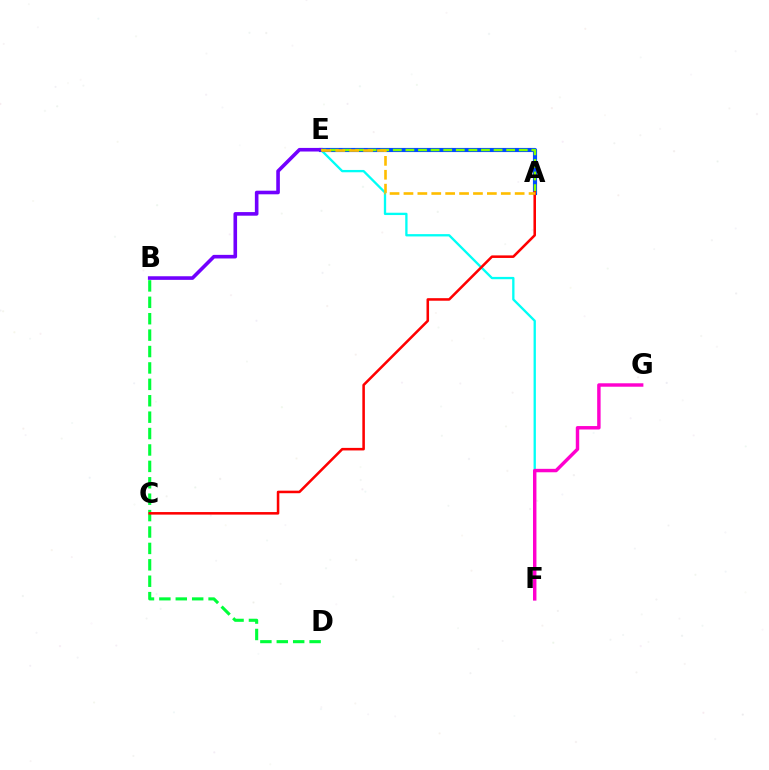{('E', 'F'): [{'color': '#00fff6', 'line_style': 'solid', 'thickness': 1.67}], ('A', 'E'): [{'color': '#004bff', 'line_style': 'solid', 'thickness': 2.98}, {'color': '#84ff00', 'line_style': 'dashed', 'thickness': 1.71}, {'color': '#ffbd00', 'line_style': 'dashed', 'thickness': 1.89}], ('B', 'E'): [{'color': '#7200ff', 'line_style': 'solid', 'thickness': 2.6}], ('B', 'D'): [{'color': '#00ff39', 'line_style': 'dashed', 'thickness': 2.23}], ('A', 'C'): [{'color': '#ff0000', 'line_style': 'solid', 'thickness': 1.83}], ('F', 'G'): [{'color': '#ff00cf', 'line_style': 'solid', 'thickness': 2.47}]}